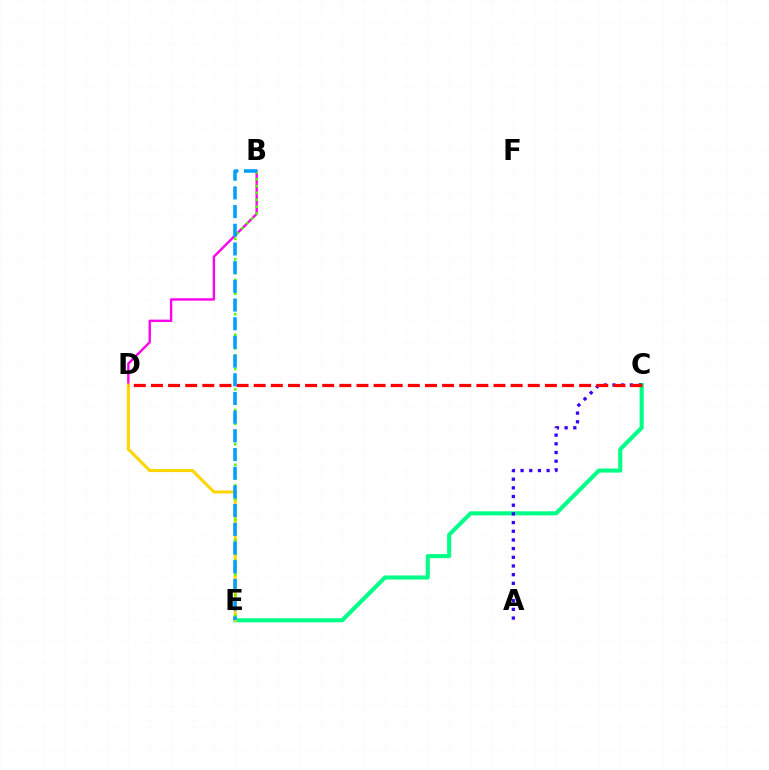{('B', 'D'): [{'color': '#ff00ed', 'line_style': 'solid', 'thickness': 1.72}], ('C', 'E'): [{'color': '#00ff86', 'line_style': 'solid', 'thickness': 2.94}], ('A', 'C'): [{'color': '#3700ff', 'line_style': 'dotted', 'thickness': 2.36}], ('D', 'E'): [{'color': '#ffd500', 'line_style': 'solid', 'thickness': 2.19}], ('B', 'E'): [{'color': '#4fff00', 'line_style': 'dotted', 'thickness': 1.86}, {'color': '#009eff', 'line_style': 'dashed', 'thickness': 2.54}], ('C', 'D'): [{'color': '#ff0000', 'line_style': 'dashed', 'thickness': 2.33}]}